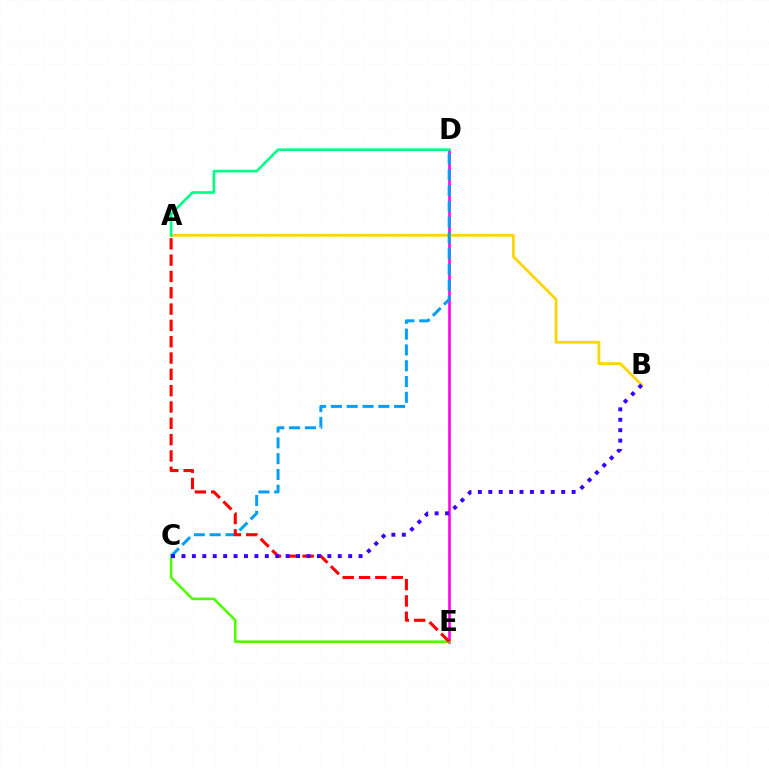{('D', 'E'): [{'color': '#ff00ed', 'line_style': 'solid', 'thickness': 1.87}], ('C', 'E'): [{'color': '#4fff00', 'line_style': 'solid', 'thickness': 1.87}], ('A', 'B'): [{'color': '#ffd500', 'line_style': 'solid', 'thickness': 1.99}], ('C', 'D'): [{'color': '#009eff', 'line_style': 'dashed', 'thickness': 2.15}], ('A', 'E'): [{'color': '#ff0000', 'line_style': 'dashed', 'thickness': 2.22}], ('B', 'C'): [{'color': '#3700ff', 'line_style': 'dotted', 'thickness': 2.83}], ('A', 'D'): [{'color': '#00ff86', 'line_style': 'solid', 'thickness': 1.92}]}